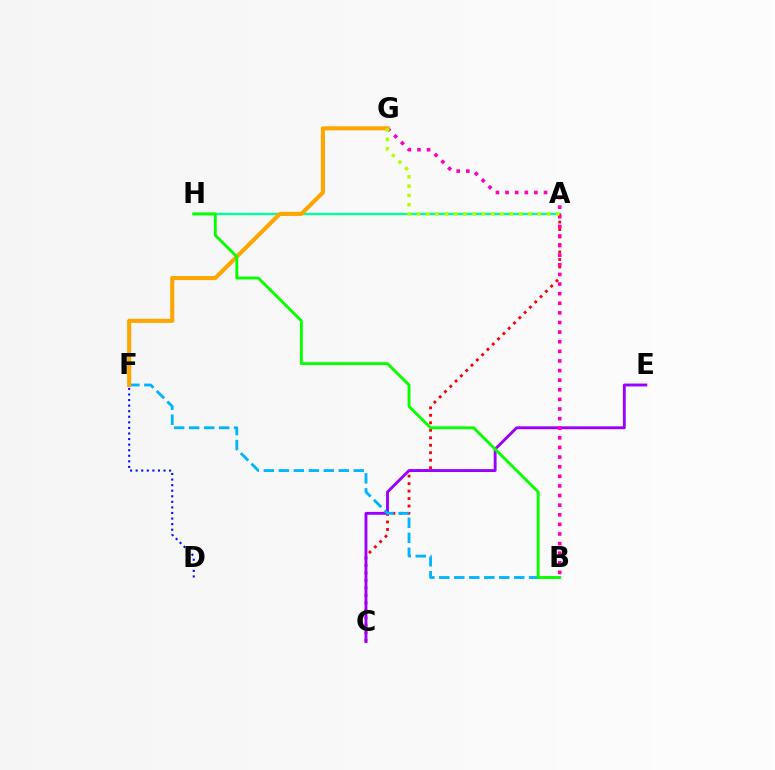{('A', 'H'): [{'color': '#00ff9d', 'line_style': 'solid', 'thickness': 1.7}], ('A', 'C'): [{'color': '#ff0000', 'line_style': 'dotted', 'thickness': 2.03}], ('C', 'E'): [{'color': '#9b00ff', 'line_style': 'solid', 'thickness': 2.07}], ('B', 'G'): [{'color': '#ff00bd', 'line_style': 'dotted', 'thickness': 2.61}], ('D', 'F'): [{'color': '#0010ff', 'line_style': 'dotted', 'thickness': 1.51}], ('B', 'F'): [{'color': '#00b5ff', 'line_style': 'dashed', 'thickness': 2.04}], ('F', 'G'): [{'color': '#ffa500', 'line_style': 'solid', 'thickness': 2.94}], ('B', 'H'): [{'color': '#08ff00', 'line_style': 'solid', 'thickness': 2.08}], ('A', 'G'): [{'color': '#b3ff00', 'line_style': 'dotted', 'thickness': 2.52}]}